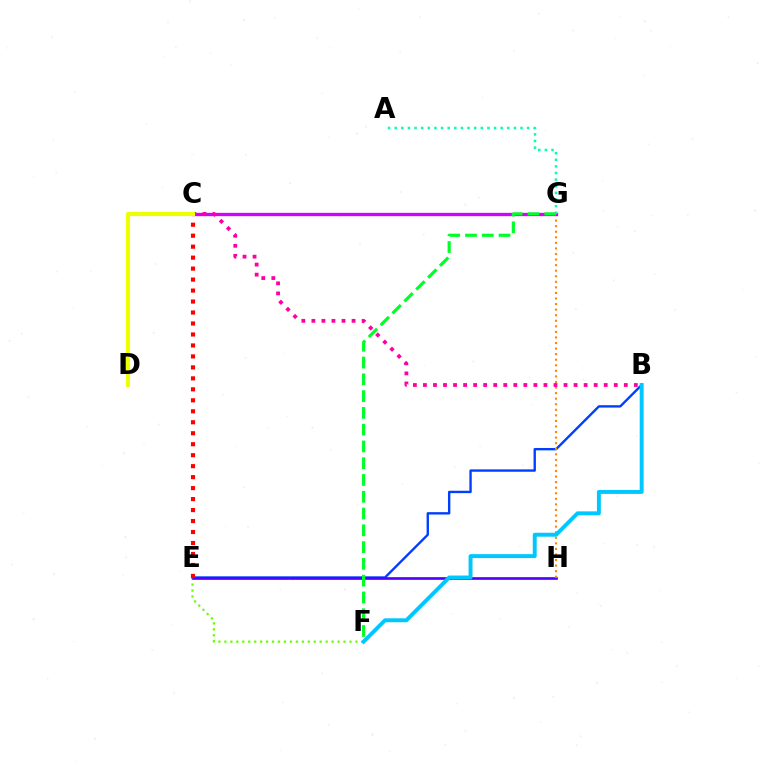{('B', 'E'): [{'color': '#003fff', 'line_style': 'solid', 'thickness': 1.71}], ('E', 'F'): [{'color': '#66ff00', 'line_style': 'dotted', 'thickness': 1.62}], ('E', 'H'): [{'color': '#4f00ff', 'line_style': 'solid', 'thickness': 1.91}], ('G', 'H'): [{'color': '#ff8800', 'line_style': 'dotted', 'thickness': 1.51}], ('C', 'G'): [{'color': '#d600ff', 'line_style': 'solid', 'thickness': 2.39}], ('A', 'G'): [{'color': '#00ffaf', 'line_style': 'dotted', 'thickness': 1.8}], ('B', 'C'): [{'color': '#ff00a0', 'line_style': 'dotted', 'thickness': 2.73}], ('B', 'F'): [{'color': '#00c7ff', 'line_style': 'solid', 'thickness': 2.83}], ('C', 'E'): [{'color': '#ff0000', 'line_style': 'dotted', 'thickness': 2.98}], ('C', 'D'): [{'color': '#eeff00', 'line_style': 'solid', 'thickness': 2.99}], ('F', 'G'): [{'color': '#00ff27', 'line_style': 'dashed', 'thickness': 2.28}]}